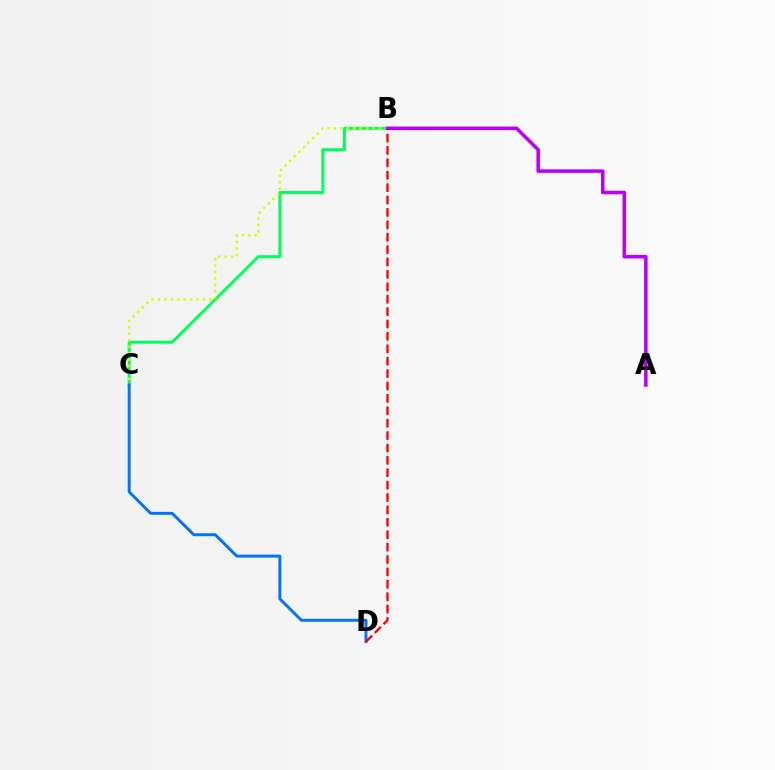{('B', 'C'): [{'color': '#00ff5c', 'line_style': 'solid', 'thickness': 2.16}, {'color': '#d1ff00', 'line_style': 'dotted', 'thickness': 1.75}], ('C', 'D'): [{'color': '#0074ff', 'line_style': 'solid', 'thickness': 2.13}], ('B', 'D'): [{'color': '#ff0000', 'line_style': 'dashed', 'thickness': 1.68}], ('A', 'B'): [{'color': '#b900ff', 'line_style': 'solid', 'thickness': 2.55}]}